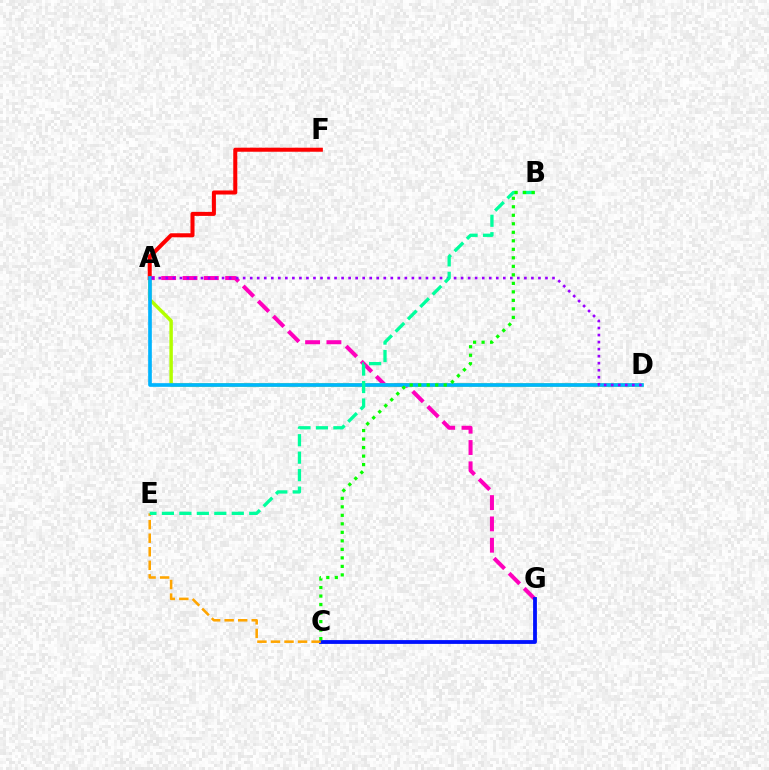{('A', 'G'): [{'color': '#ff00bd', 'line_style': 'dashed', 'thickness': 2.9}], ('A', 'D'): [{'color': '#b3ff00', 'line_style': 'solid', 'thickness': 2.49}, {'color': '#00b5ff', 'line_style': 'solid', 'thickness': 2.64}, {'color': '#9b00ff', 'line_style': 'dotted', 'thickness': 1.91}], ('A', 'F'): [{'color': '#ff0000', 'line_style': 'solid', 'thickness': 2.91}], ('C', 'G'): [{'color': '#0010ff', 'line_style': 'solid', 'thickness': 2.75}], ('C', 'E'): [{'color': '#ffa500', 'line_style': 'dashed', 'thickness': 1.84}], ('B', 'E'): [{'color': '#00ff9d', 'line_style': 'dashed', 'thickness': 2.37}], ('B', 'C'): [{'color': '#08ff00', 'line_style': 'dotted', 'thickness': 2.31}]}